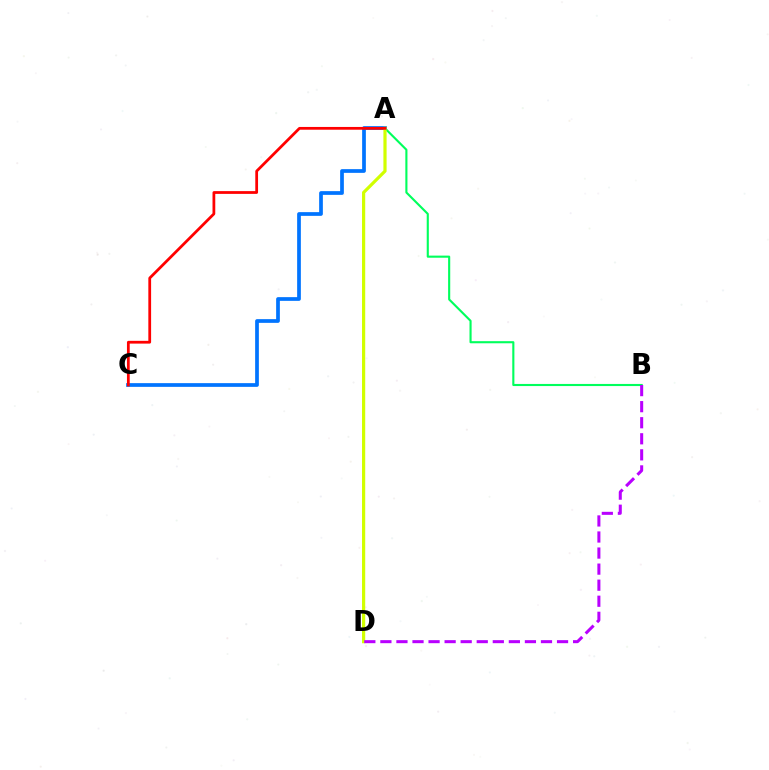{('A', 'B'): [{'color': '#00ff5c', 'line_style': 'solid', 'thickness': 1.52}], ('A', 'C'): [{'color': '#0074ff', 'line_style': 'solid', 'thickness': 2.68}, {'color': '#ff0000', 'line_style': 'solid', 'thickness': 1.99}], ('A', 'D'): [{'color': '#d1ff00', 'line_style': 'solid', 'thickness': 2.3}], ('B', 'D'): [{'color': '#b900ff', 'line_style': 'dashed', 'thickness': 2.18}]}